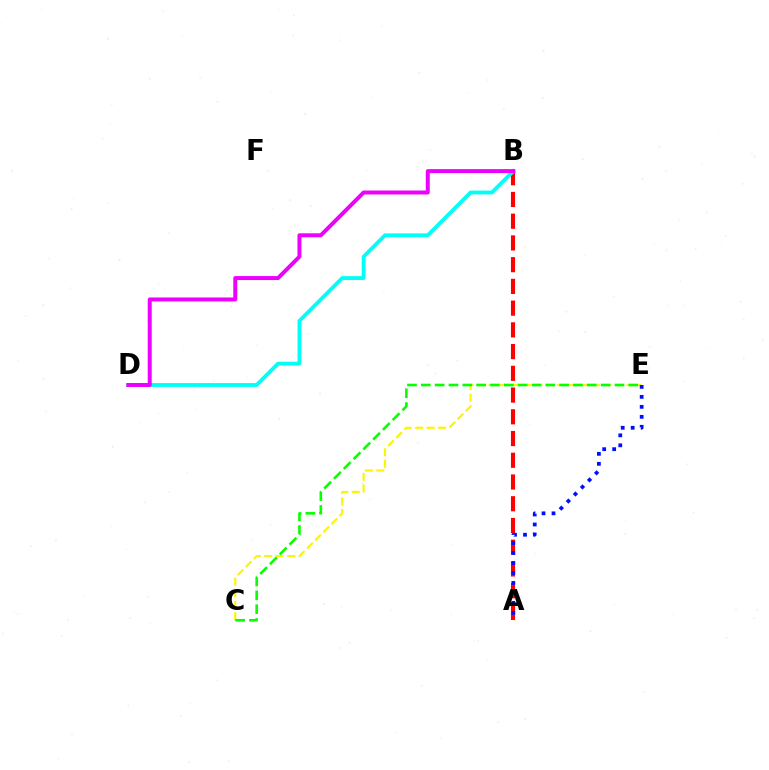{('C', 'E'): [{'color': '#fcf500', 'line_style': 'dashed', 'thickness': 1.56}, {'color': '#08ff00', 'line_style': 'dashed', 'thickness': 1.88}], ('A', 'B'): [{'color': '#ff0000', 'line_style': 'dashed', 'thickness': 2.95}], ('B', 'D'): [{'color': '#00fff6', 'line_style': 'solid', 'thickness': 2.76}, {'color': '#ee00ff', 'line_style': 'solid', 'thickness': 2.86}], ('A', 'E'): [{'color': '#0010ff', 'line_style': 'dotted', 'thickness': 2.71}]}